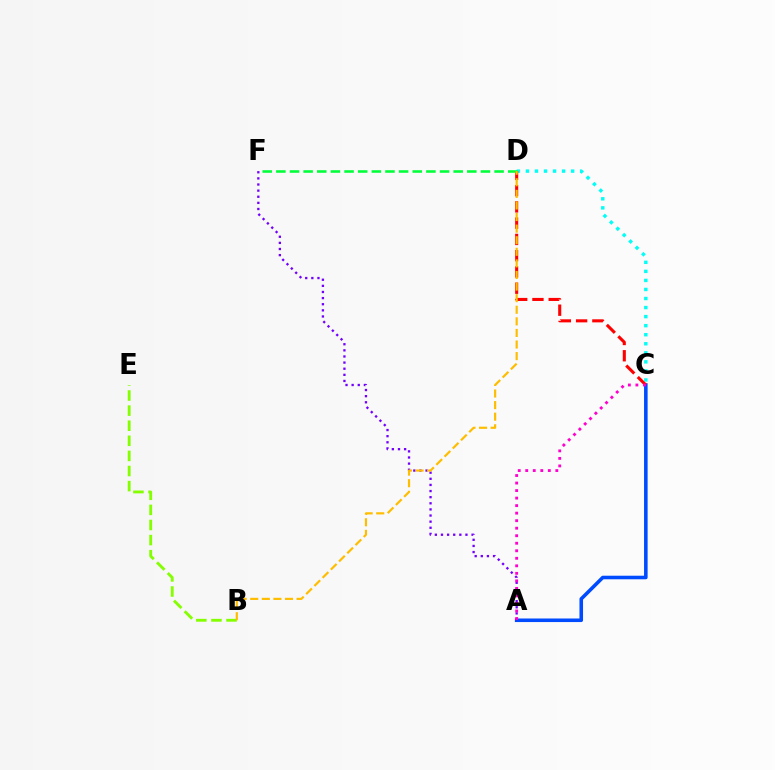{('C', 'D'): [{'color': '#00fff6', 'line_style': 'dotted', 'thickness': 2.46}, {'color': '#ff0000', 'line_style': 'dashed', 'thickness': 2.21}], ('A', 'C'): [{'color': '#004bff', 'line_style': 'solid', 'thickness': 2.57}, {'color': '#ff00cf', 'line_style': 'dotted', 'thickness': 2.04}], ('A', 'F'): [{'color': '#7200ff', 'line_style': 'dotted', 'thickness': 1.66}], ('D', 'F'): [{'color': '#00ff39', 'line_style': 'dashed', 'thickness': 1.85}], ('B', 'E'): [{'color': '#84ff00', 'line_style': 'dashed', 'thickness': 2.05}], ('B', 'D'): [{'color': '#ffbd00', 'line_style': 'dashed', 'thickness': 1.57}]}